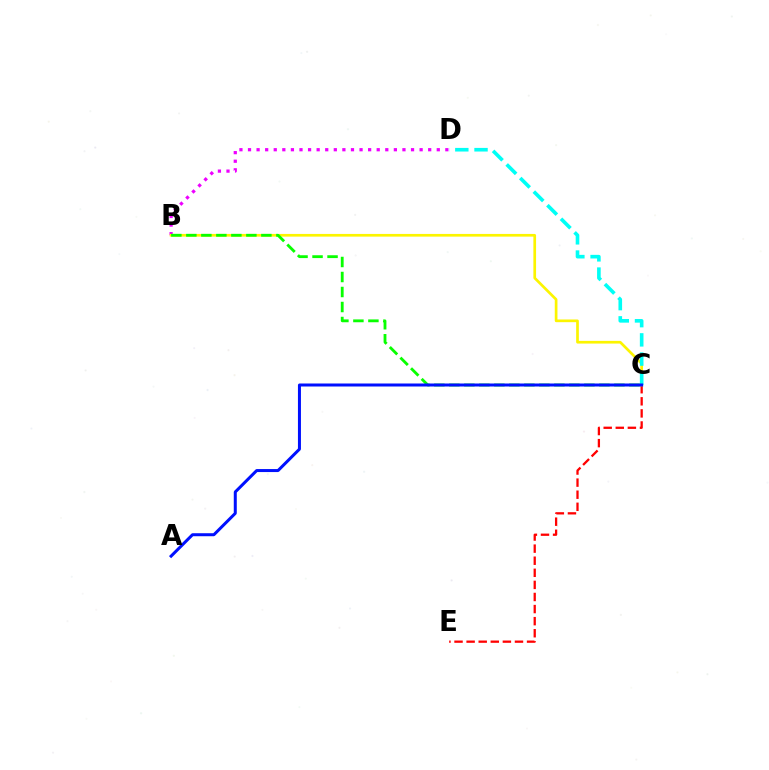{('B', 'D'): [{'color': '#ee00ff', 'line_style': 'dotted', 'thickness': 2.33}], ('C', 'E'): [{'color': '#ff0000', 'line_style': 'dashed', 'thickness': 1.64}], ('B', 'C'): [{'color': '#fcf500', 'line_style': 'solid', 'thickness': 1.93}, {'color': '#08ff00', 'line_style': 'dashed', 'thickness': 2.04}], ('C', 'D'): [{'color': '#00fff6', 'line_style': 'dashed', 'thickness': 2.61}], ('A', 'C'): [{'color': '#0010ff', 'line_style': 'solid', 'thickness': 2.16}]}